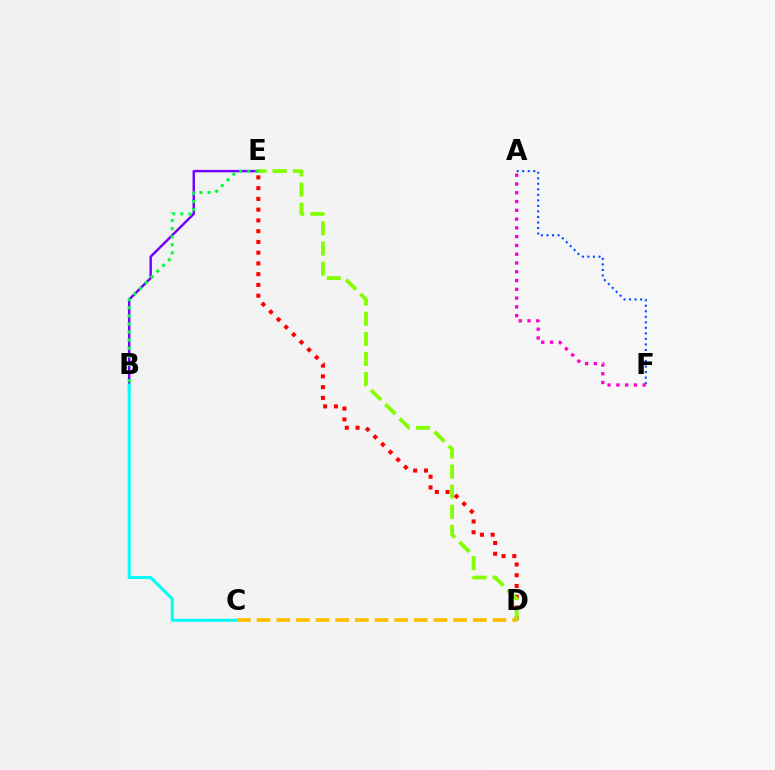{('B', 'E'): [{'color': '#7200ff', 'line_style': 'solid', 'thickness': 1.75}, {'color': '#00ff39', 'line_style': 'dotted', 'thickness': 2.2}], ('D', 'E'): [{'color': '#ff0000', 'line_style': 'dotted', 'thickness': 2.92}, {'color': '#84ff00', 'line_style': 'dashed', 'thickness': 2.73}], ('B', 'C'): [{'color': '#00fff6', 'line_style': 'solid', 'thickness': 2.2}], ('A', 'F'): [{'color': '#004bff', 'line_style': 'dotted', 'thickness': 1.5}, {'color': '#ff00cf', 'line_style': 'dotted', 'thickness': 2.38}], ('C', 'D'): [{'color': '#ffbd00', 'line_style': 'dashed', 'thickness': 2.67}]}